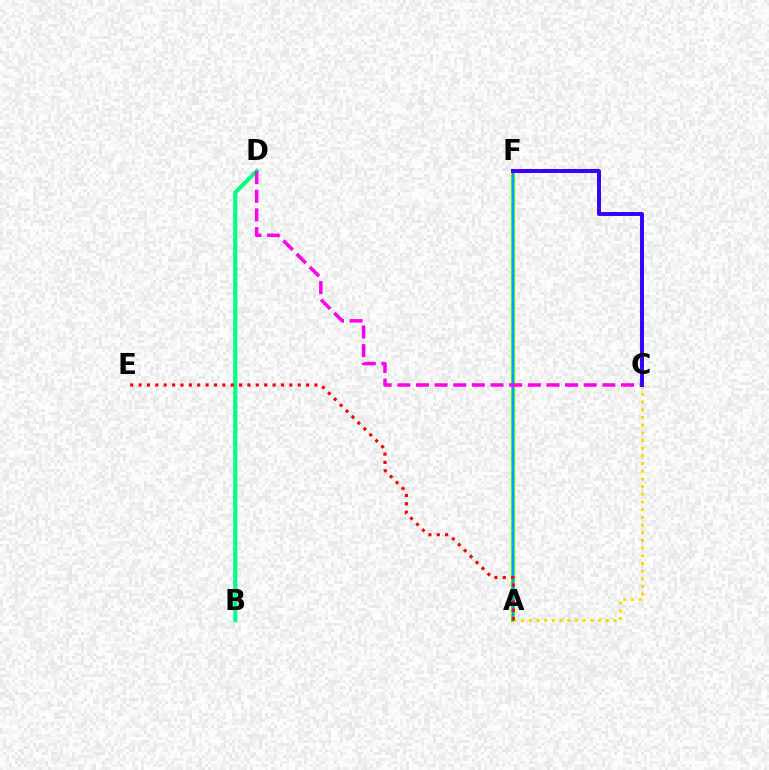{('A', 'F'): [{'color': '#4fff00', 'line_style': 'solid', 'thickness': 2.87}, {'color': '#009eff', 'line_style': 'solid', 'thickness': 1.58}], ('A', 'C'): [{'color': '#ffd500', 'line_style': 'dotted', 'thickness': 2.09}], ('B', 'D'): [{'color': '#00ff86', 'line_style': 'solid', 'thickness': 2.98}], ('C', 'D'): [{'color': '#ff00ed', 'line_style': 'dashed', 'thickness': 2.53}], ('C', 'F'): [{'color': '#3700ff', 'line_style': 'solid', 'thickness': 2.85}], ('A', 'E'): [{'color': '#ff0000', 'line_style': 'dotted', 'thickness': 2.28}]}